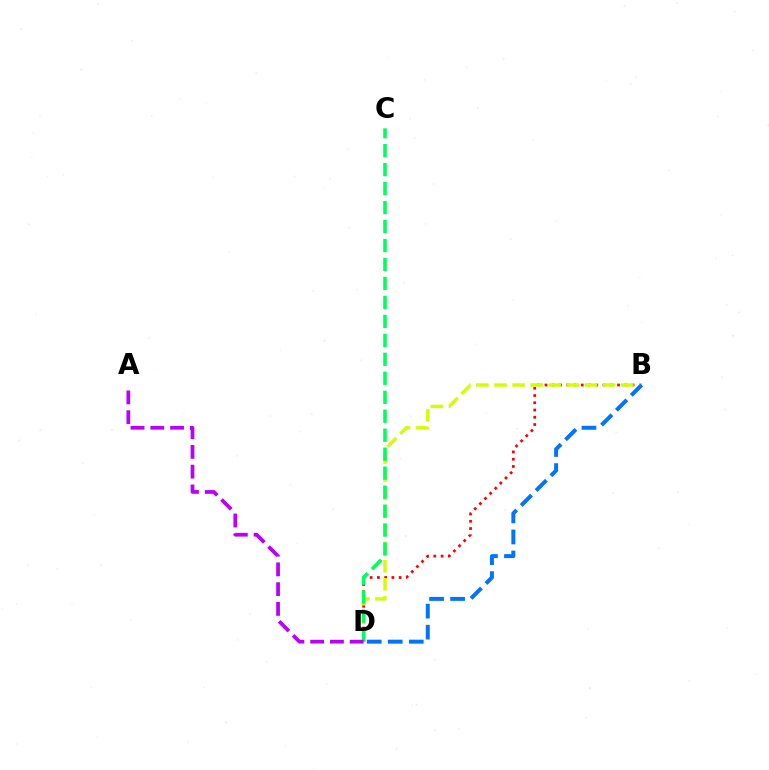{('B', 'D'): [{'color': '#ff0000', 'line_style': 'dotted', 'thickness': 1.97}, {'color': '#d1ff00', 'line_style': 'dashed', 'thickness': 2.46}, {'color': '#0074ff', 'line_style': 'dashed', 'thickness': 2.86}], ('C', 'D'): [{'color': '#00ff5c', 'line_style': 'dashed', 'thickness': 2.58}], ('A', 'D'): [{'color': '#b900ff', 'line_style': 'dashed', 'thickness': 2.69}]}